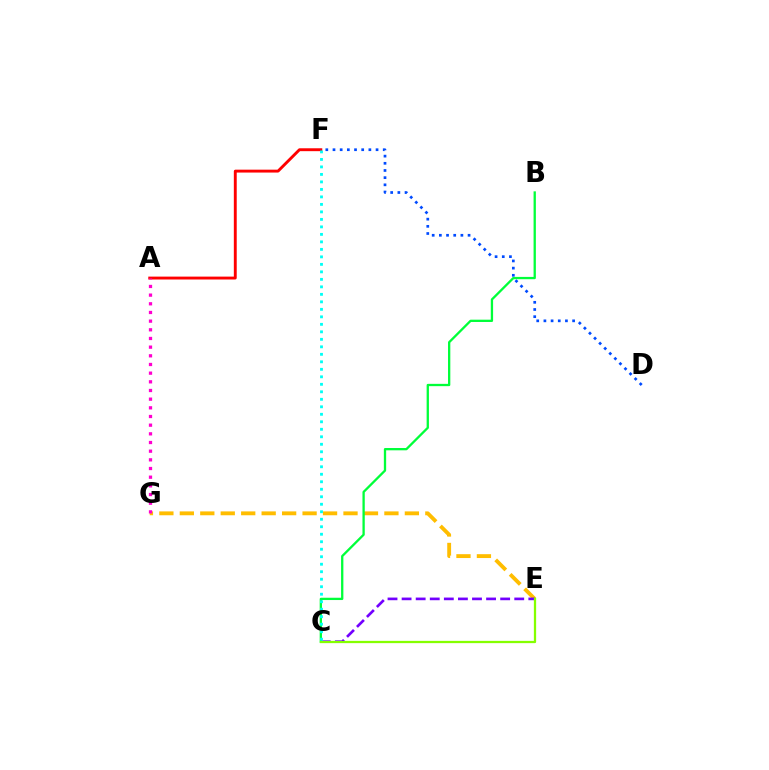{('A', 'F'): [{'color': '#ff0000', 'line_style': 'solid', 'thickness': 2.08}], ('E', 'G'): [{'color': '#ffbd00', 'line_style': 'dashed', 'thickness': 2.78}], ('C', 'E'): [{'color': '#7200ff', 'line_style': 'dashed', 'thickness': 1.91}, {'color': '#84ff00', 'line_style': 'solid', 'thickness': 1.63}], ('A', 'G'): [{'color': '#ff00cf', 'line_style': 'dotted', 'thickness': 2.36}], ('B', 'C'): [{'color': '#00ff39', 'line_style': 'solid', 'thickness': 1.66}], ('C', 'F'): [{'color': '#00fff6', 'line_style': 'dotted', 'thickness': 2.04}], ('D', 'F'): [{'color': '#004bff', 'line_style': 'dotted', 'thickness': 1.95}]}